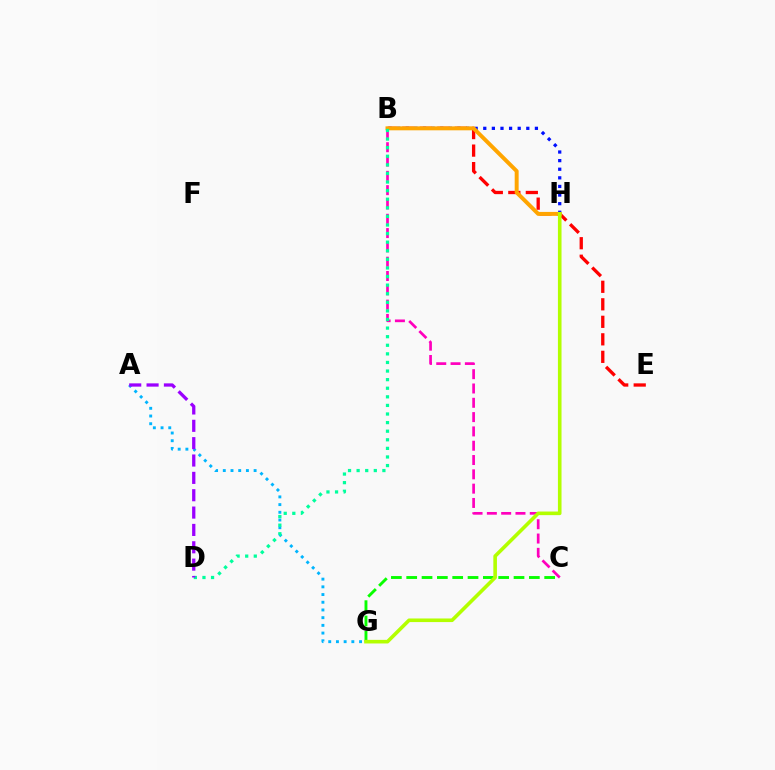{('B', 'C'): [{'color': '#ff00bd', 'line_style': 'dashed', 'thickness': 1.94}], ('B', 'H'): [{'color': '#0010ff', 'line_style': 'dotted', 'thickness': 2.34}, {'color': '#ffa500', 'line_style': 'solid', 'thickness': 2.84}], ('A', 'G'): [{'color': '#00b5ff', 'line_style': 'dotted', 'thickness': 2.09}], ('C', 'G'): [{'color': '#08ff00', 'line_style': 'dashed', 'thickness': 2.08}], ('B', 'E'): [{'color': '#ff0000', 'line_style': 'dashed', 'thickness': 2.38}], ('B', 'D'): [{'color': '#00ff9d', 'line_style': 'dotted', 'thickness': 2.33}], ('A', 'D'): [{'color': '#9b00ff', 'line_style': 'dashed', 'thickness': 2.36}], ('G', 'H'): [{'color': '#b3ff00', 'line_style': 'solid', 'thickness': 2.59}]}